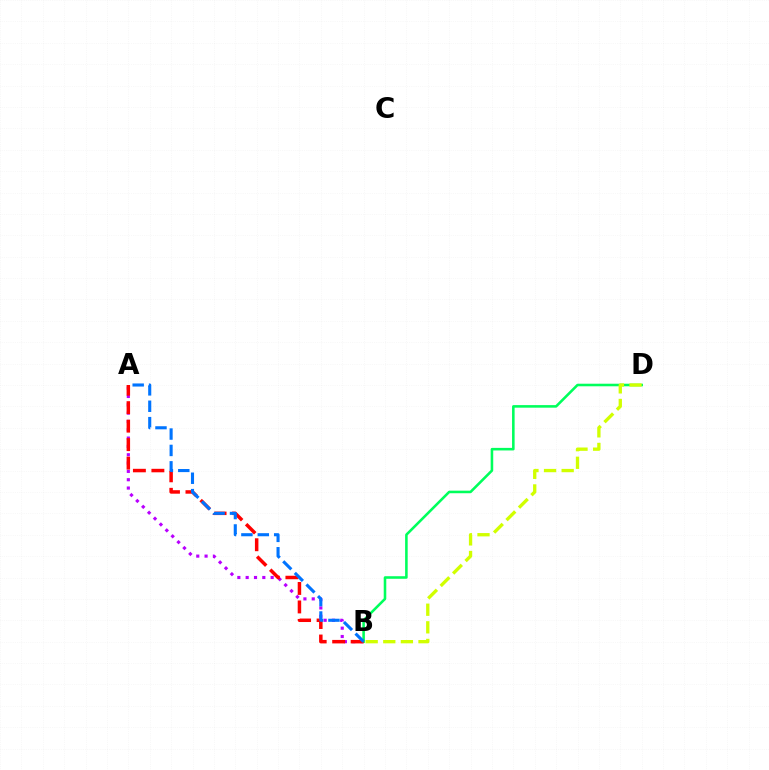{('A', 'B'): [{'color': '#b900ff', 'line_style': 'dotted', 'thickness': 2.26}, {'color': '#ff0000', 'line_style': 'dashed', 'thickness': 2.51}, {'color': '#0074ff', 'line_style': 'dashed', 'thickness': 2.23}], ('B', 'D'): [{'color': '#00ff5c', 'line_style': 'solid', 'thickness': 1.85}, {'color': '#d1ff00', 'line_style': 'dashed', 'thickness': 2.39}]}